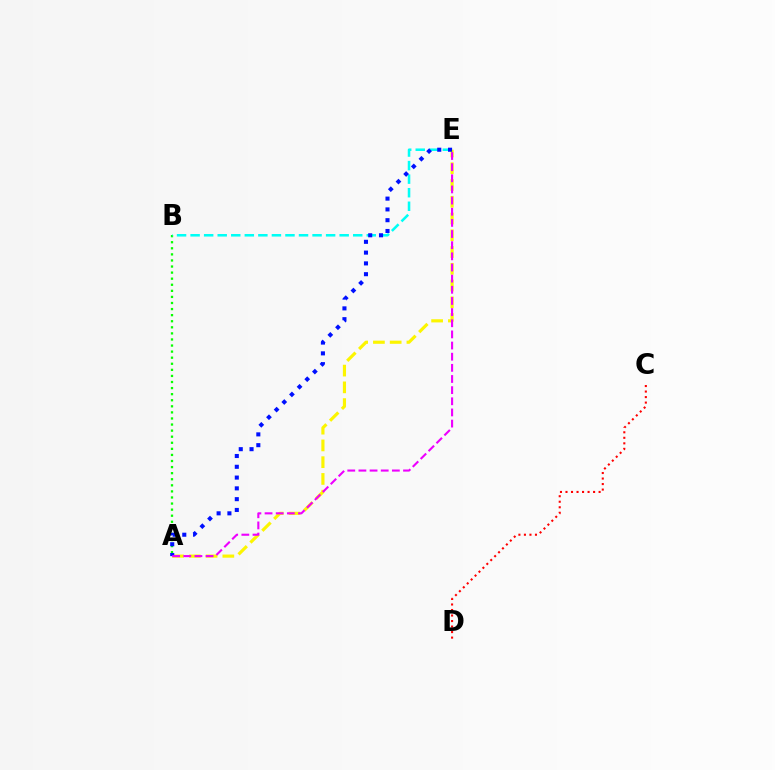{('A', 'B'): [{'color': '#08ff00', 'line_style': 'dotted', 'thickness': 1.65}], ('B', 'E'): [{'color': '#00fff6', 'line_style': 'dashed', 'thickness': 1.84}], ('A', 'E'): [{'color': '#fcf500', 'line_style': 'dashed', 'thickness': 2.28}, {'color': '#0010ff', 'line_style': 'dotted', 'thickness': 2.93}, {'color': '#ee00ff', 'line_style': 'dashed', 'thickness': 1.51}], ('C', 'D'): [{'color': '#ff0000', 'line_style': 'dotted', 'thickness': 1.5}]}